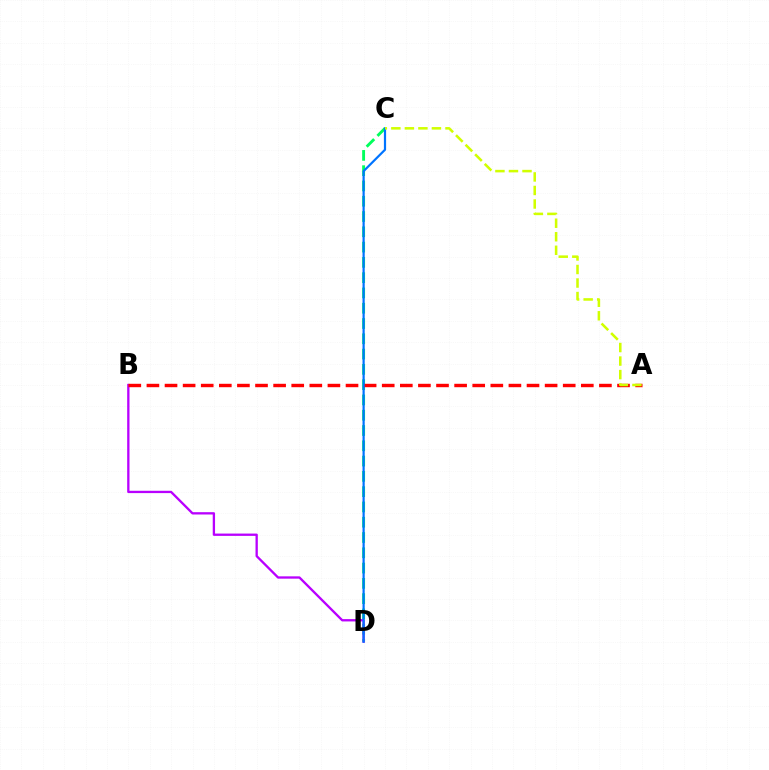{('C', 'D'): [{'color': '#00ff5c', 'line_style': 'dashed', 'thickness': 2.08}, {'color': '#0074ff', 'line_style': 'solid', 'thickness': 1.59}], ('B', 'D'): [{'color': '#b900ff', 'line_style': 'solid', 'thickness': 1.67}], ('A', 'B'): [{'color': '#ff0000', 'line_style': 'dashed', 'thickness': 2.46}], ('A', 'C'): [{'color': '#d1ff00', 'line_style': 'dashed', 'thickness': 1.84}]}